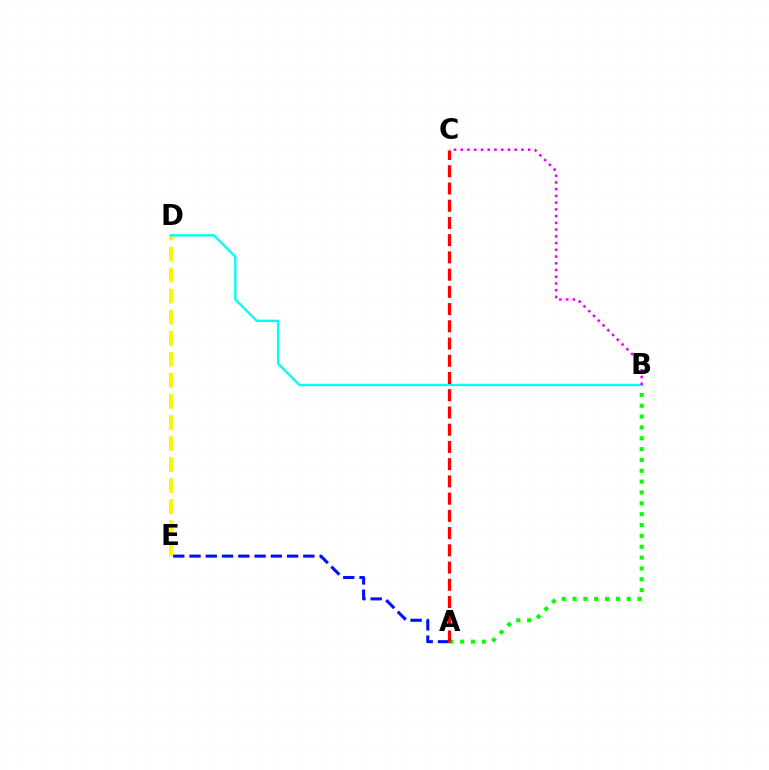{('A', 'B'): [{'color': '#08ff00', 'line_style': 'dotted', 'thickness': 2.95}], ('D', 'E'): [{'color': '#fcf500', 'line_style': 'dashed', 'thickness': 2.86}], ('A', 'E'): [{'color': '#0010ff', 'line_style': 'dashed', 'thickness': 2.21}], ('B', 'D'): [{'color': '#00fff6', 'line_style': 'solid', 'thickness': 1.7}], ('B', 'C'): [{'color': '#ee00ff', 'line_style': 'dotted', 'thickness': 1.83}], ('A', 'C'): [{'color': '#ff0000', 'line_style': 'dashed', 'thickness': 2.34}]}